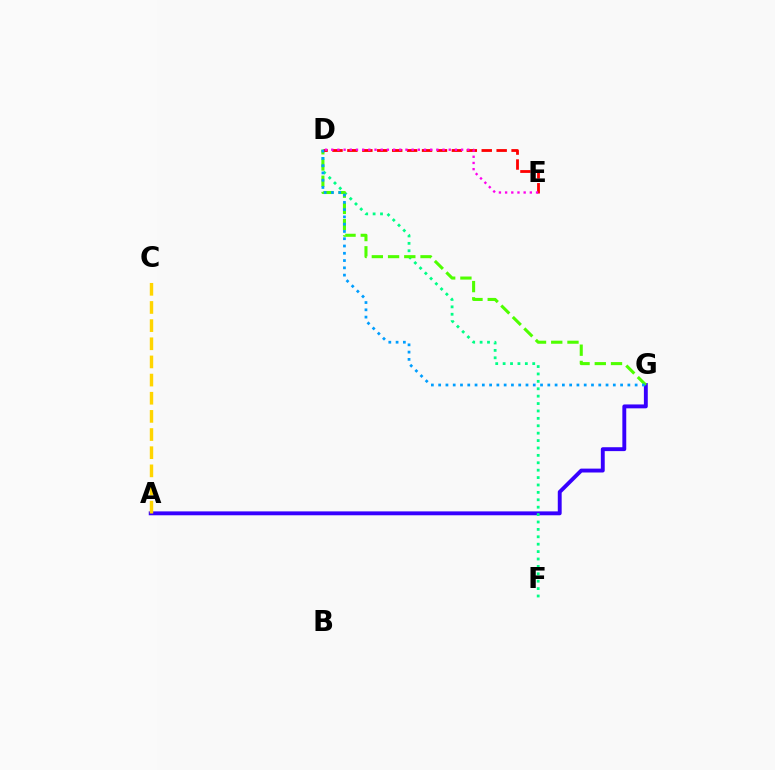{('A', 'G'): [{'color': '#3700ff', 'line_style': 'solid', 'thickness': 2.8}], ('A', 'C'): [{'color': '#ffd500', 'line_style': 'dashed', 'thickness': 2.47}], ('D', 'F'): [{'color': '#00ff86', 'line_style': 'dotted', 'thickness': 2.01}], ('D', 'G'): [{'color': '#4fff00', 'line_style': 'dashed', 'thickness': 2.21}, {'color': '#009eff', 'line_style': 'dotted', 'thickness': 1.98}], ('D', 'E'): [{'color': '#ff0000', 'line_style': 'dashed', 'thickness': 2.03}, {'color': '#ff00ed', 'line_style': 'dotted', 'thickness': 1.68}]}